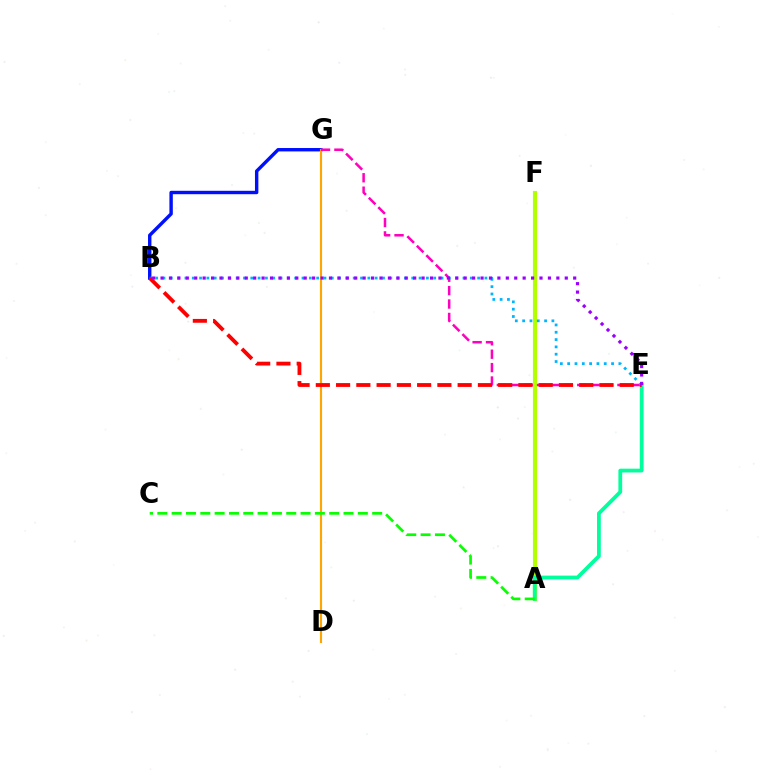{('B', 'G'): [{'color': '#0010ff', 'line_style': 'solid', 'thickness': 2.45}], ('A', 'F'): [{'color': '#b3ff00', 'line_style': 'solid', 'thickness': 2.97}], ('D', 'G'): [{'color': '#ffa500', 'line_style': 'solid', 'thickness': 1.54}], ('E', 'G'): [{'color': '#ff00bd', 'line_style': 'dashed', 'thickness': 1.82}], ('A', 'E'): [{'color': '#00ff9d', 'line_style': 'solid', 'thickness': 2.72}], ('B', 'E'): [{'color': '#00b5ff', 'line_style': 'dotted', 'thickness': 1.99}, {'color': '#ff0000', 'line_style': 'dashed', 'thickness': 2.75}, {'color': '#9b00ff', 'line_style': 'dotted', 'thickness': 2.29}], ('A', 'C'): [{'color': '#08ff00', 'line_style': 'dashed', 'thickness': 1.95}]}